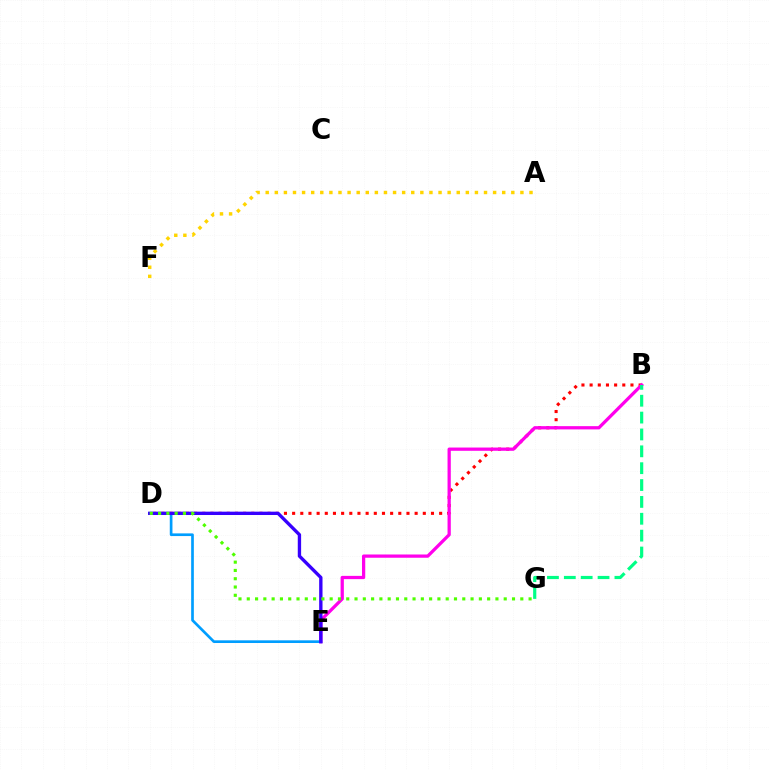{('A', 'F'): [{'color': '#ffd500', 'line_style': 'dotted', 'thickness': 2.47}], ('B', 'D'): [{'color': '#ff0000', 'line_style': 'dotted', 'thickness': 2.22}], ('B', 'E'): [{'color': '#ff00ed', 'line_style': 'solid', 'thickness': 2.35}], ('D', 'E'): [{'color': '#009eff', 'line_style': 'solid', 'thickness': 1.93}, {'color': '#3700ff', 'line_style': 'solid', 'thickness': 2.41}], ('B', 'G'): [{'color': '#00ff86', 'line_style': 'dashed', 'thickness': 2.29}], ('D', 'G'): [{'color': '#4fff00', 'line_style': 'dotted', 'thickness': 2.25}]}